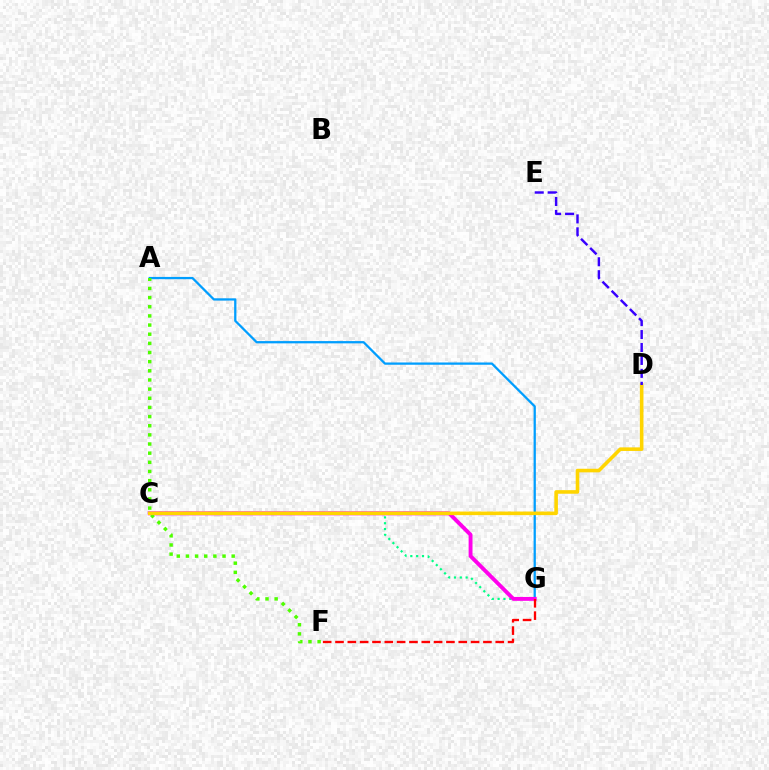{('A', 'G'): [{'color': '#009eff', 'line_style': 'solid', 'thickness': 1.63}], ('C', 'G'): [{'color': '#00ff86', 'line_style': 'dotted', 'thickness': 1.59}, {'color': '#ff00ed', 'line_style': 'solid', 'thickness': 2.8}], ('A', 'F'): [{'color': '#4fff00', 'line_style': 'dotted', 'thickness': 2.49}], ('C', 'D'): [{'color': '#ffd500', 'line_style': 'solid', 'thickness': 2.58}], ('F', 'G'): [{'color': '#ff0000', 'line_style': 'dashed', 'thickness': 1.67}], ('D', 'E'): [{'color': '#3700ff', 'line_style': 'dashed', 'thickness': 1.76}]}